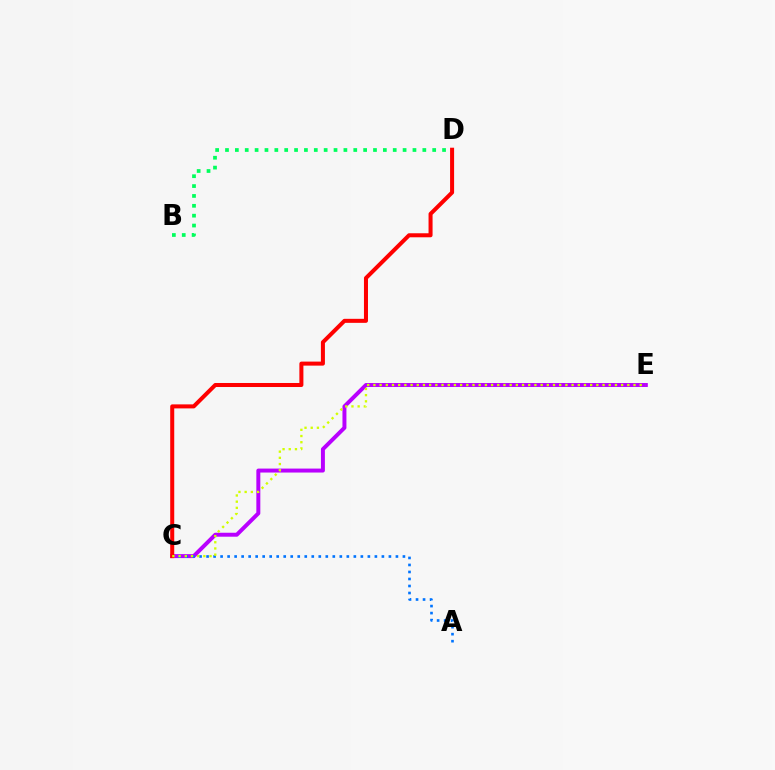{('C', 'E'): [{'color': '#b900ff', 'line_style': 'solid', 'thickness': 2.85}, {'color': '#d1ff00', 'line_style': 'dotted', 'thickness': 1.68}], ('B', 'D'): [{'color': '#00ff5c', 'line_style': 'dotted', 'thickness': 2.68}], ('A', 'C'): [{'color': '#0074ff', 'line_style': 'dotted', 'thickness': 1.91}], ('C', 'D'): [{'color': '#ff0000', 'line_style': 'solid', 'thickness': 2.9}]}